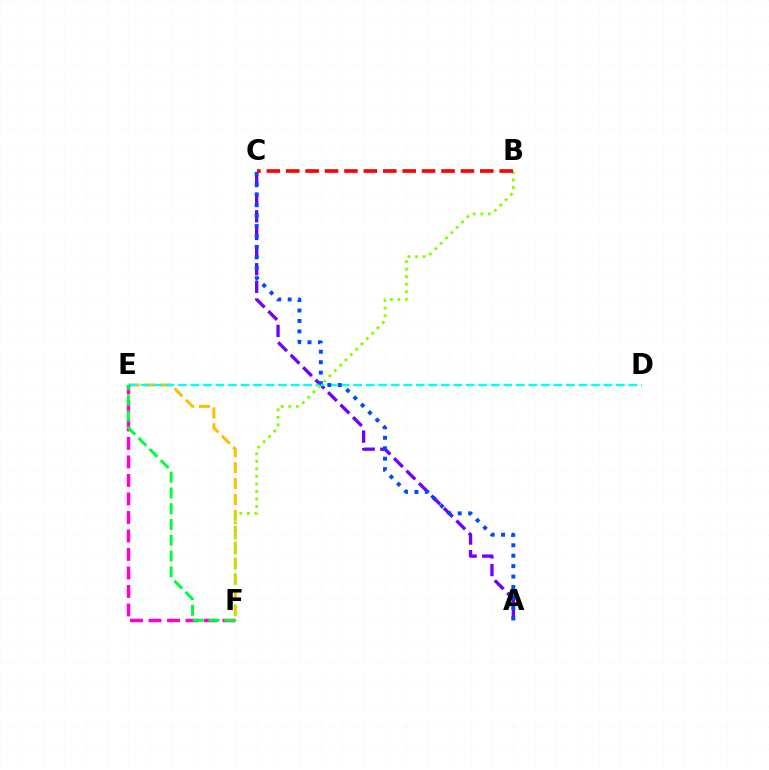{('A', 'C'): [{'color': '#7200ff', 'line_style': 'dashed', 'thickness': 2.4}, {'color': '#004bff', 'line_style': 'dotted', 'thickness': 2.83}], ('E', 'F'): [{'color': '#ffbd00', 'line_style': 'dashed', 'thickness': 2.16}, {'color': '#ff00cf', 'line_style': 'dashed', 'thickness': 2.51}, {'color': '#00ff39', 'line_style': 'dashed', 'thickness': 2.14}], ('D', 'E'): [{'color': '#00fff6', 'line_style': 'dashed', 'thickness': 1.7}], ('B', 'F'): [{'color': '#84ff00', 'line_style': 'dotted', 'thickness': 2.05}], ('B', 'C'): [{'color': '#ff0000', 'line_style': 'dashed', 'thickness': 2.64}]}